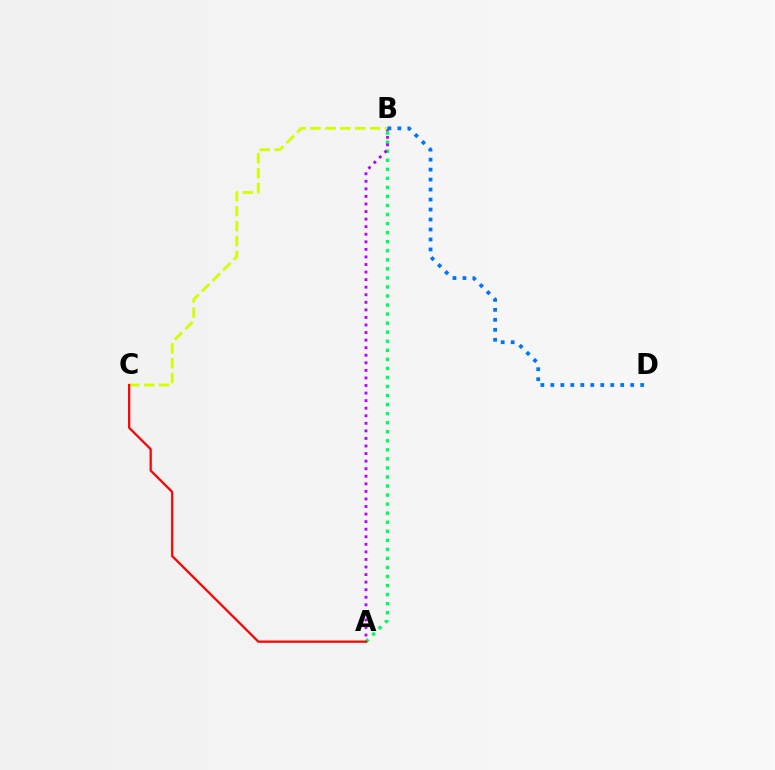{('A', 'B'): [{'color': '#00ff5c', 'line_style': 'dotted', 'thickness': 2.46}, {'color': '#b900ff', 'line_style': 'dotted', 'thickness': 2.05}], ('B', 'C'): [{'color': '#d1ff00', 'line_style': 'dashed', 'thickness': 2.03}], ('B', 'D'): [{'color': '#0074ff', 'line_style': 'dotted', 'thickness': 2.71}], ('A', 'C'): [{'color': '#ff0000', 'line_style': 'solid', 'thickness': 1.62}]}